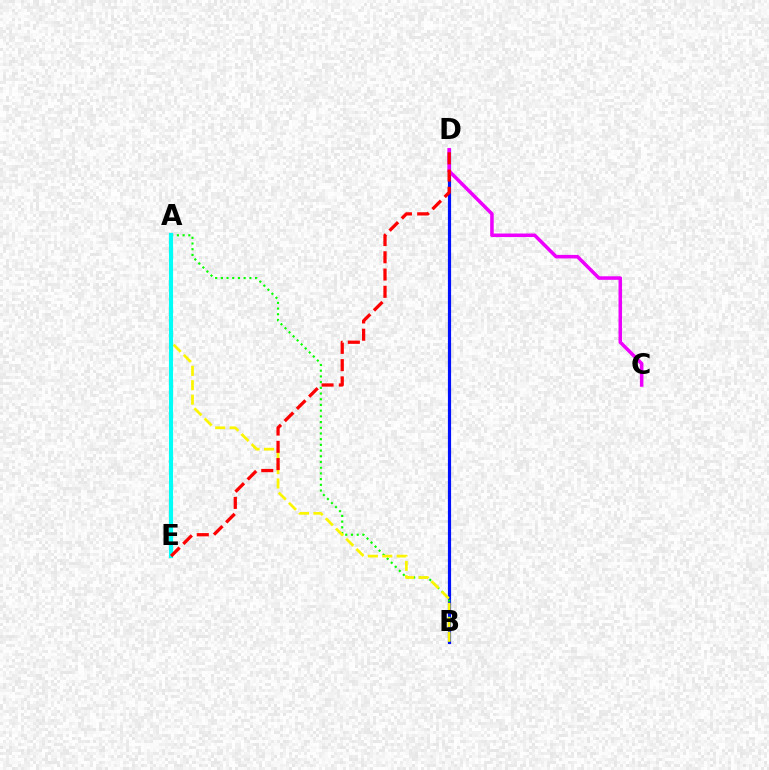{('B', 'D'): [{'color': '#0010ff', 'line_style': 'solid', 'thickness': 2.29}], ('A', 'B'): [{'color': '#08ff00', 'line_style': 'dotted', 'thickness': 1.55}, {'color': '#fcf500', 'line_style': 'dashed', 'thickness': 1.96}], ('A', 'E'): [{'color': '#00fff6', 'line_style': 'solid', 'thickness': 2.98}], ('C', 'D'): [{'color': '#ee00ff', 'line_style': 'solid', 'thickness': 2.54}], ('D', 'E'): [{'color': '#ff0000', 'line_style': 'dashed', 'thickness': 2.34}]}